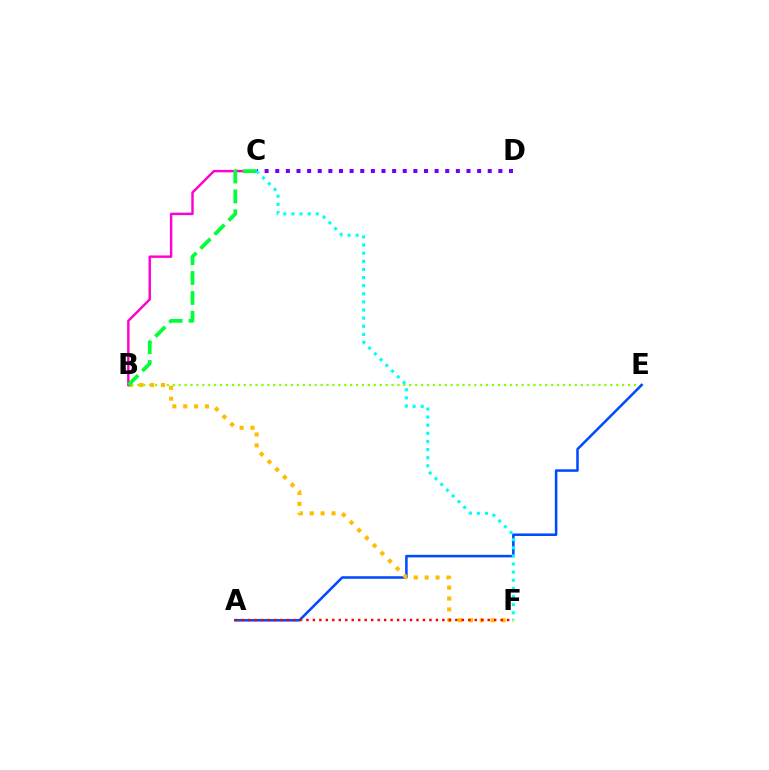{('B', 'E'): [{'color': '#84ff00', 'line_style': 'dotted', 'thickness': 1.61}], ('A', 'E'): [{'color': '#004bff', 'line_style': 'solid', 'thickness': 1.83}], ('B', 'F'): [{'color': '#ffbd00', 'line_style': 'dotted', 'thickness': 2.96}], ('B', 'C'): [{'color': '#ff00cf', 'line_style': 'solid', 'thickness': 1.75}, {'color': '#00ff39', 'line_style': 'dashed', 'thickness': 2.7}], ('C', 'D'): [{'color': '#7200ff', 'line_style': 'dotted', 'thickness': 2.89}], ('C', 'F'): [{'color': '#00fff6', 'line_style': 'dotted', 'thickness': 2.21}], ('A', 'F'): [{'color': '#ff0000', 'line_style': 'dotted', 'thickness': 1.76}]}